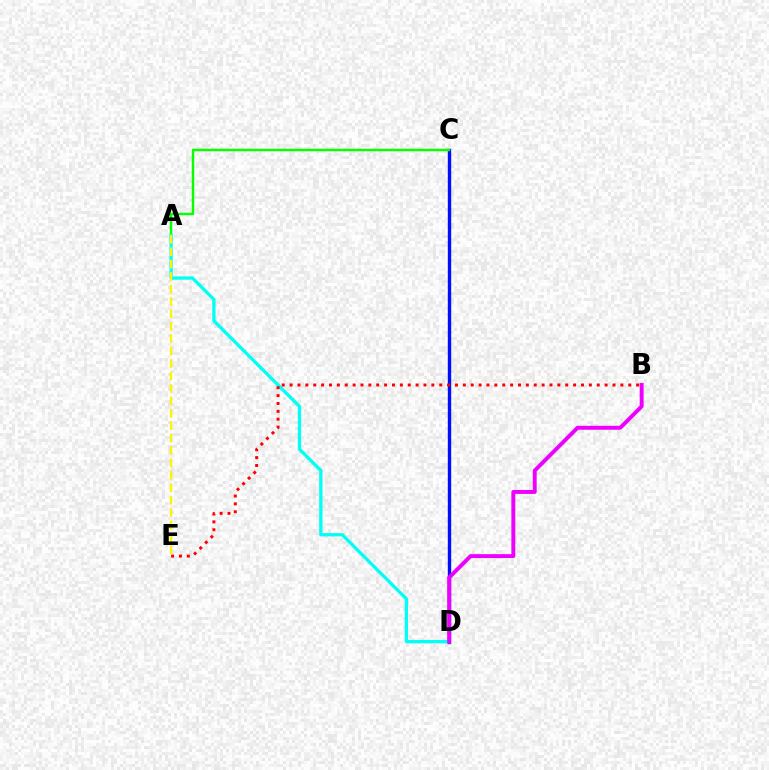{('C', 'D'): [{'color': '#0010ff', 'line_style': 'solid', 'thickness': 2.43}], ('A', 'C'): [{'color': '#08ff00', 'line_style': 'solid', 'thickness': 1.78}], ('A', 'D'): [{'color': '#00fff6', 'line_style': 'solid', 'thickness': 2.38}], ('B', 'E'): [{'color': '#ff0000', 'line_style': 'dotted', 'thickness': 2.14}], ('A', 'E'): [{'color': '#fcf500', 'line_style': 'dashed', 'thickness': 1.69}], ('B', 'D'): [{'color': '#ee00ff', 'line_style': 'solid', 'thickness': 2.83}]}